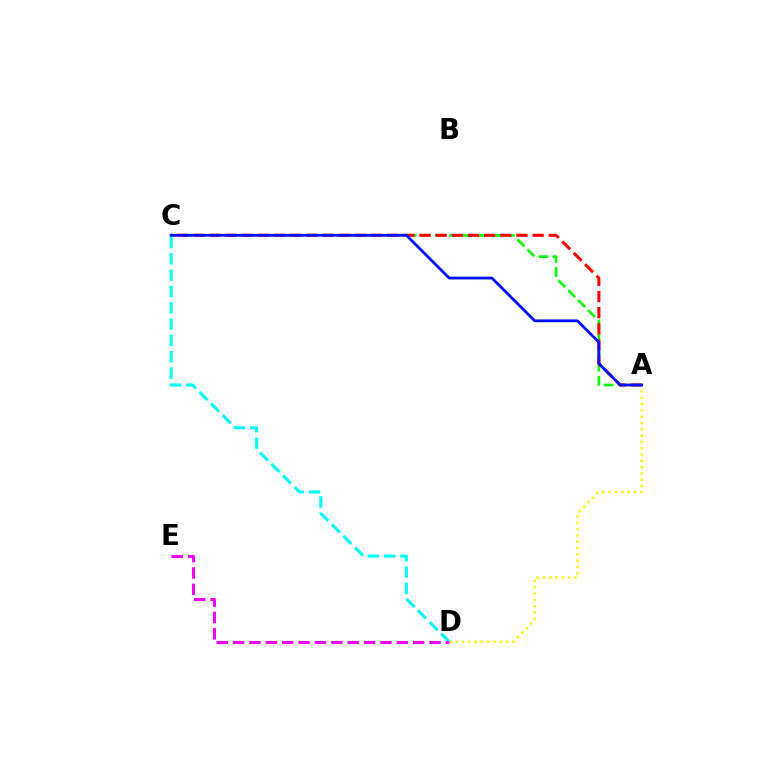{('C', 'D'): [{'color': '#00fff6', 'line_style': 'dashed', 'thickness': 2.22}], ('A', 'D'): [{'color': '#fcf500', 'line_style': 'dotted', 'thickness': 1.71}], ('A', 'C'): [{'color': '#08ff00', 'line_style': 'dashed', 'thickness': 1.91}, {'color': '#ff0000', 'line_style': 'dashed', 'thickness': 2.2}, {'color': '#0010ff', 'line_style': 'solid', 'thickness': 2.0}], ('D', 'E'): [{'color': '#ee00ff', 'line_style': 'dashed', 'thickness': 2.22}]}